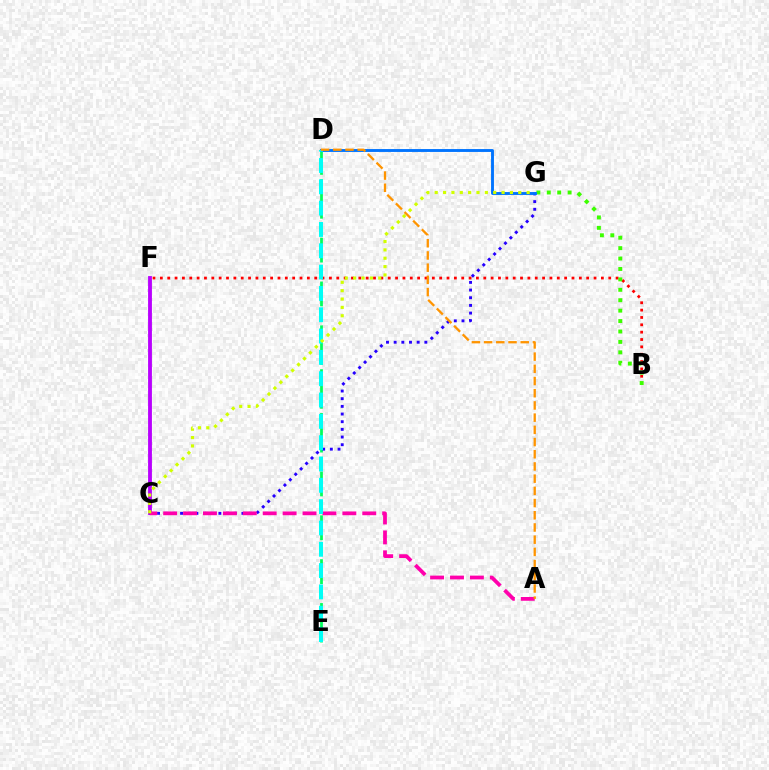{('B', 'F'): [{'color': '#ff0000', 'line_style': 'dotted', 'thickness': 2.0}], ('C', 'F'): [{'color': '#b900ff', 'line_style': 'solid', 'thickness': 2.76}], ('B', 'G'): [{'color': '#3dff00', 'line_style': 'dotted', 'thickness': 2.83}], ('D', 'E'): [{'color': '#00ff5c', 'line_style': 'dashed', 'thickness': 1.99}, {'color': '#00fff6', 'line_style': 'dashed', 'thickness': 2.9}], ('C', 'G'): [{'color': '#2500ff', 'line_style': 'dotted', 'thickness': 2.08}, {'color': '#d1ff00', 'line_style': 'dotted', 'thickness': 2.27}], ('D', 'G'): [{'color': '#0074ff', 'line_style': 'solid', 'thickness': 2.07}], ('A', 'C'): [{'color': '#ff00ac', 'line_style': 'dashed', 'thickness': 2.7}], ('A', 'D'): [{'color': '#ff9400', 'line_style': 'dashed', 'thickness': 1.66}]}